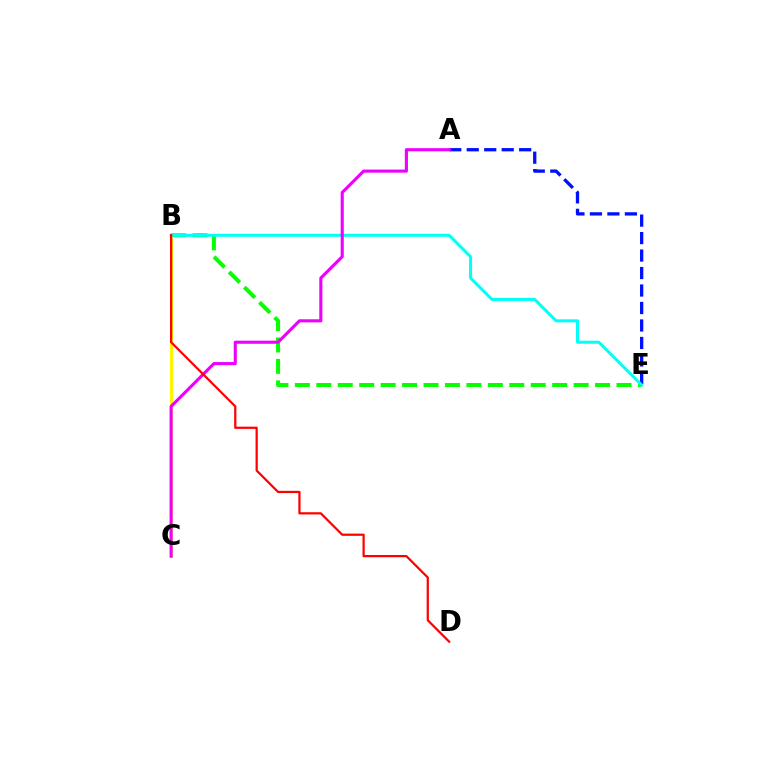{('B', 'E'): [{'color': '#08ff00', 'line_style': 'dashed', 'thickness': 2.91}, {'color': '#00fff6', 'line_style': 'solid', 'thickness': 2.17}], ('A', 'E'): [{'color': '#0010ff', 'line_style': 'dashed', 'thickness': 2.37}], ('B', 'C'): [{'color': '#fcf500', 'line_style': 'solid', 'thickness': 2.16}], ('A', 'C'): [{'color': '#ee00ff', 'line_style': 'solid', 'thickness': 2.24}], ('B', 'D'): [{'color': '#ff0000', 'line_style': 'solid', 'thickness': 1.6}]}